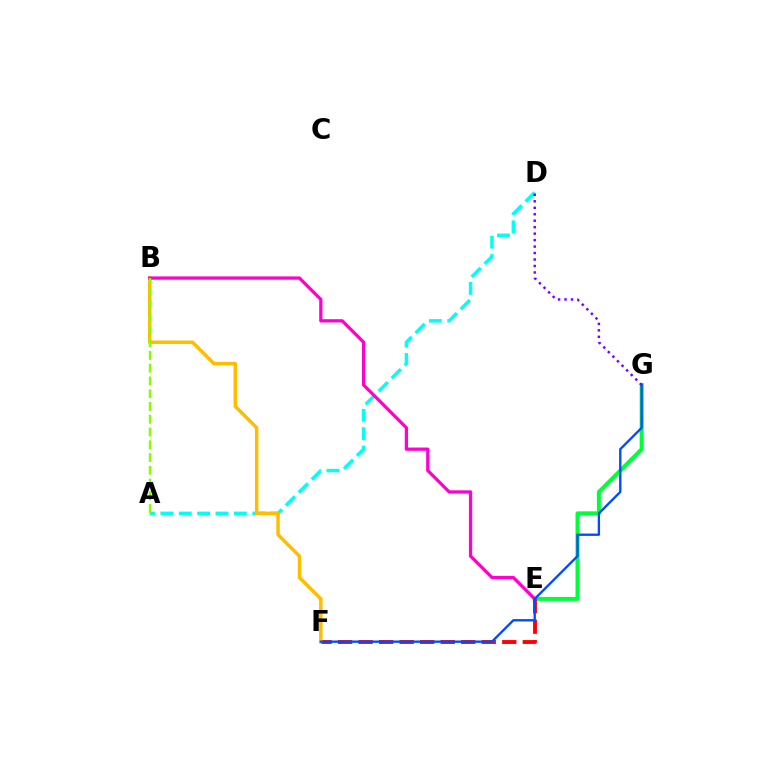{('E', 'G'): [{'color': '#00ff39', 'line_style': 'solid', 'thickness': 2.88}], ('E', 'F'): [{'color': '#ff0000', 'line_style': 'dashed', 'thickness': 2.79}], ('A', 'D'): [{'color': '#00fff6', 'line_style': 'dashed', 'thickness': 2.5}], ('D', 'G'): [{'color': '#7200ff', 'line_style': 'dotted', 'thickness': 1.76}], ('B', 'F'): [{'color': '#ffbd00', 'line_style': 'solid', 'thickness': 2.51}], ('B', 'E'): [{'color': '#ff00cf', 'line_style': 'solid', 'thickness': 2.35}], ('F', 'G'): [{'color': '#004bff', 'line_style': 'solid', 'thickness': 1.68}], ('A', 'B'): [{'color': '#84ff00', 'line_style': 'dashed', 'thickness': 1.73}]}